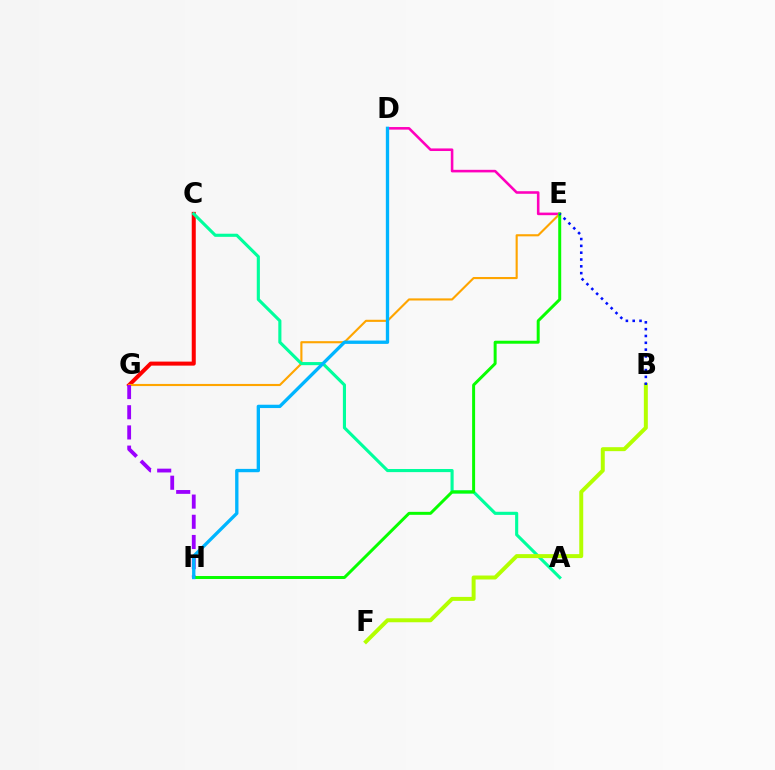{('C', 'G'): [{'color': '#ff0000', 'line_style': 'solid', 'thickness': 2.9}], ('D', 'E'): [{'color': '#ff00bd', 'line_style': 'solid', 'thickness': 1.86}], ('E', 'G'): [{'color': '#ffa500', 'line_style': 'solid', 'thickness': 1.53}], ('G', 'H'): [{'color': '#9b00ff', 'line_style': 'dashed', 'thickness': 2.74}], ('A', 'C'): [{'color': '#00ff9d', 'line_style': 'solid', 'thickness': 2.24}], ('E', 'H'): [{'color': '#08ff00', 'line_style': 'solid', 'thickness': 2.15}], ('B', 'F'): [{'color': '#b3ff00', 'line_style': 'solid', 'thickness': 2.85}], ('D', 'H'): [{'color': '#00b5ff', 'line_style': 'solid', 'thickness': 2.4}], ('B', 'E'): [{'color': '#0010ff', 'line_style': 'dotted', 'thickness': 1.85}]}